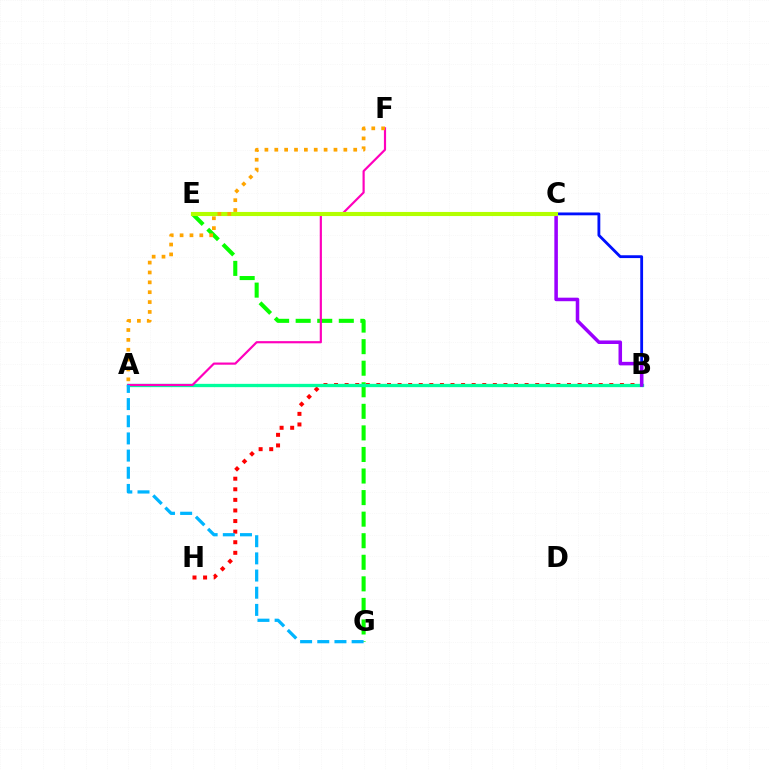{('B', 'H'): [{'color': '#ff0000', 'line_style': 'dotted', 'thickness': 2.88}], ('E', 'G'): [{'color': '#08ff00', 'line_style': 'dashed', 'thickness': 2.93}], ('A', 'B'): [{'color': '#00ff9d', 'line_style': 'solid', 'thickness': 2.38}], ('B', 'C'): [{'color': '#0010ff', 'line_style': 'solid', 'thickness': 2.03}, {'color': '#9b00ff', 'line_style': 'solid', 'thickness': 2.54}], ('A', 'F'): [{'color': '#ff00bd', 'line_style': 'solid', 'thickness': 1.57}, {'color': '#ffa500', 'line_style': 'dotted', 'thickness': 2.68}], ('A', 'G'): [{'color': '#00b5ff', 'line_style': 'dashed', 'thickness': 2.33}], ('C', 'E'): [{'color': '#b3ff00', 'line_style': 'solid', 'thickness': 2.96}]}